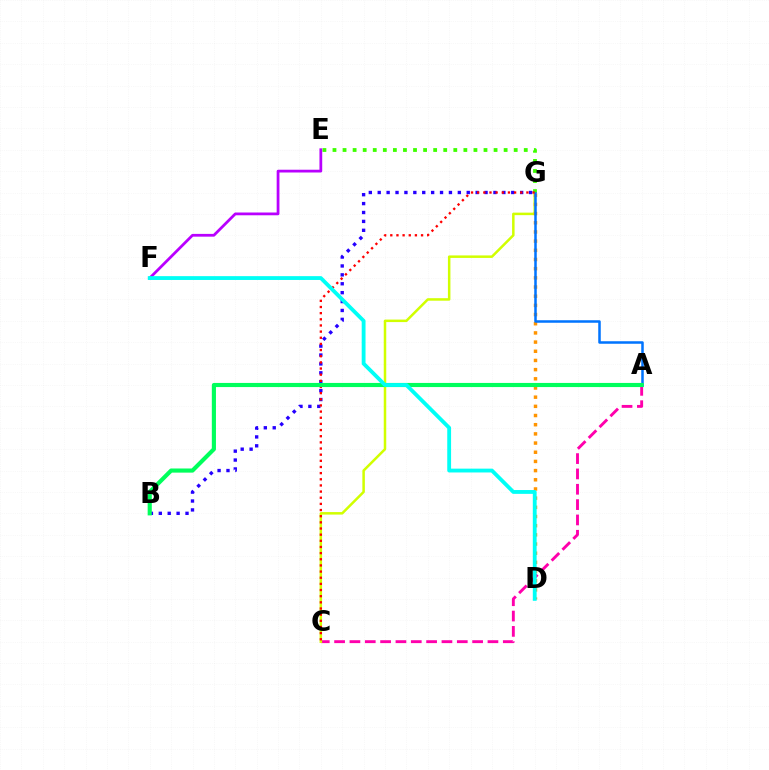{('A', 'C'): [{'color': '#ff00ac', 'line_style': 'dashed', 'thickness': 2.08}], ('C', 'G'): [{'color': '#d1ff00', 'line_style': 'solid', 'thickness': 1.81}, {'color': '#ff0000', 'line_style': 'dotted', 'thickness': 1.67}], ('E', 'G'): [{'color': '#3dff00', 'line_style': 'dotted', 'thickness': 2.74}], ('D', 'G'): [{'color': '#ff9400', 'line_style': 'dotted', 'thickness': 2.49}], ('E', 'F'): [{'color': '#b900ff', 'line_style': 'solid', 'thickness': 1.99}], ('A', 'G'): [{'color': '#0074ff', 'line_style': 'solid', 'thickness': 1.81}], ('B', 'G'): [{'color': '#2500ff', 'line_style': 'dotted', 'thickness': 2.42}], ('A', 'B'): [{'color': '#00ff5c', 'line_style': 'solid', 'thickness': 2.98}], ('D', 'F'): [{'color': '#00fff6', 'line_style': 'solid', 'thickness': 2.76}]}